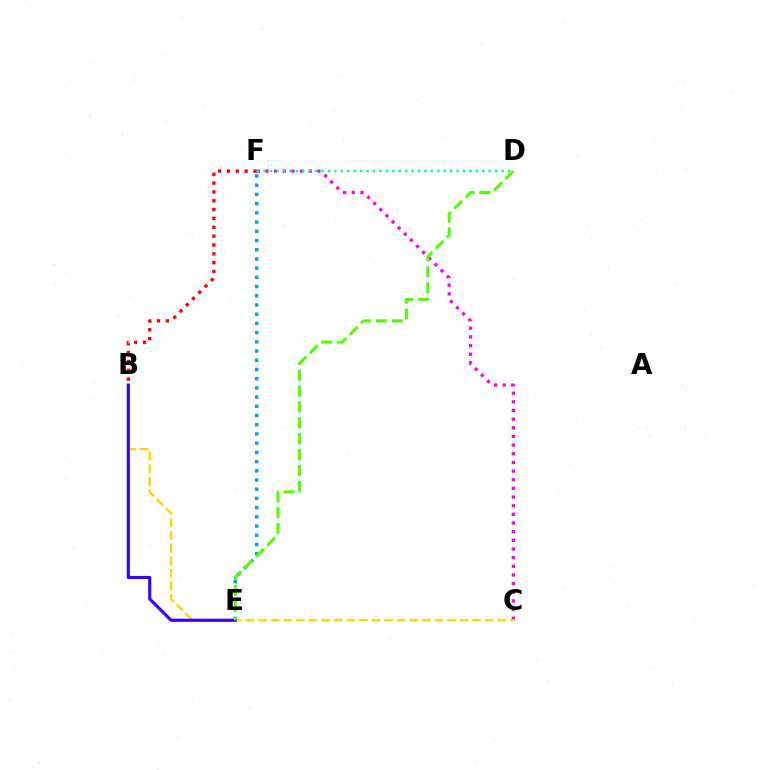{('B', 'F'): [{'color': '#ff0000', 'line_style': 'dotted', 'thickness': 2.4}], ('C', 'F'): [{'color': '#ff00ed', 'line_style': 'dotted', 'thickness': 2.35}], ('B', 'C'): [{'color': '#ffd500', 'line_style': 'dashed', 'thickness': 1.71}], ('E', 'F'): [{'color': '#009eff', 'line_style': 'dotted', 'thickness': 2.5}], ('D', 'F'): [{'color': '#00ff86', 'line_style': 'dotted', 'thickness': 1.75}], ('B', 'E'): [{'color': '#3700ff', 'line_style': 'solid', 'thickness': 2.24}], ('D', 'E'): [{'color': '#4fff00', 'line_style': 'dashed', 'thickness': 2.16}]}